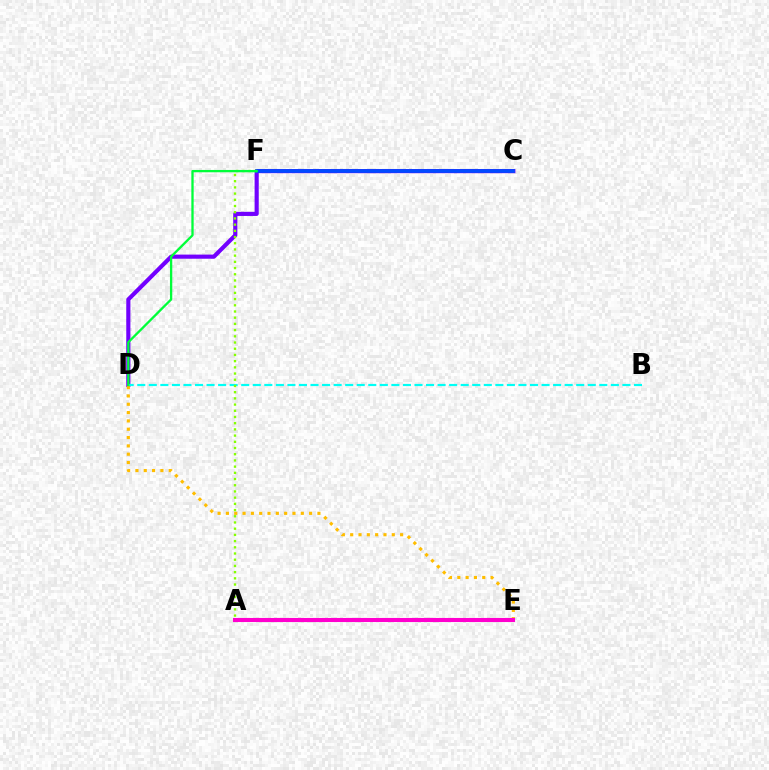{('C', 'D'): [{'color': '#7200ff', 'line_style': 'solid', 'thickness': 2.98}], ('A', 'E'): [{'color': '#ff0000', 'line_style': 'dashed', 'thickness': 1.52}, {'color': '#ff00cf', 'line_style': 'solid', 'thickness': 2.94}], ('D', 'E'): [{'color': '#ffbd00', 'line_style': 'dotted', 'thickness': 2.26}], ('C', 'F'): [{'color': '#004bff', 'line_style': 'solid', 'thickness': 2.63}], ('B', 'D'): [{'color': '#00fff6', 'line_style': 'dashed', 'thickness': 1.57}], ('A', 'F'): [{'color': '#84ff00', 'line_style': 'dotted', 'thickness': 1.69}], ('D', 'F'): [{'color': '#00ff39', 'line_style': 'solid', 'thickness': 1.66}]}